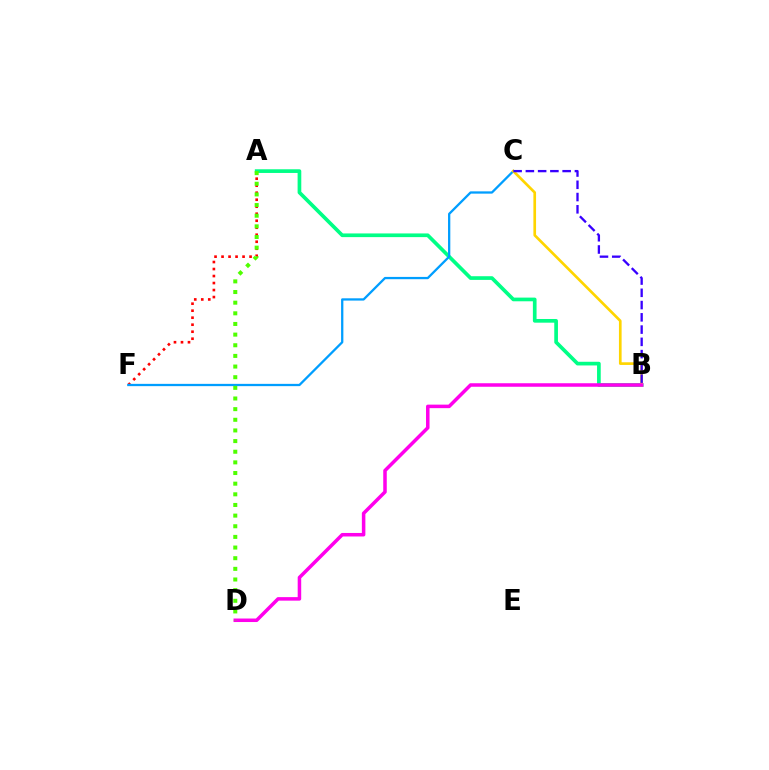{('A', 'F'): [{'color': '#ff0000', 'line_style': 'dotted', 'thickness': 1.9}], ('A', 'B'): [{'color': '#00ff86', 'line_style': 'solid', 'thickness': 2.65}], ('C', 'F'): [{'color': '#009eff', 'line_style': 'solid', 'thickness': 1.64}], ('B', 'C'): [{'color': '#ffd500', 'line_style': 'solid', 'thickness': 1.93}, {'color': '#3700ff', 'line_style': 'dashed', 'thickness': 1.67}], ('B', 'D'): [{'color': '#ff00ed', 'line_style': 'solid', 'thickness': 2.53}], ('A', 'D'): [{'color': '#4fff00', 'line_style': 'dotted', 'thickness': 2.89}]}